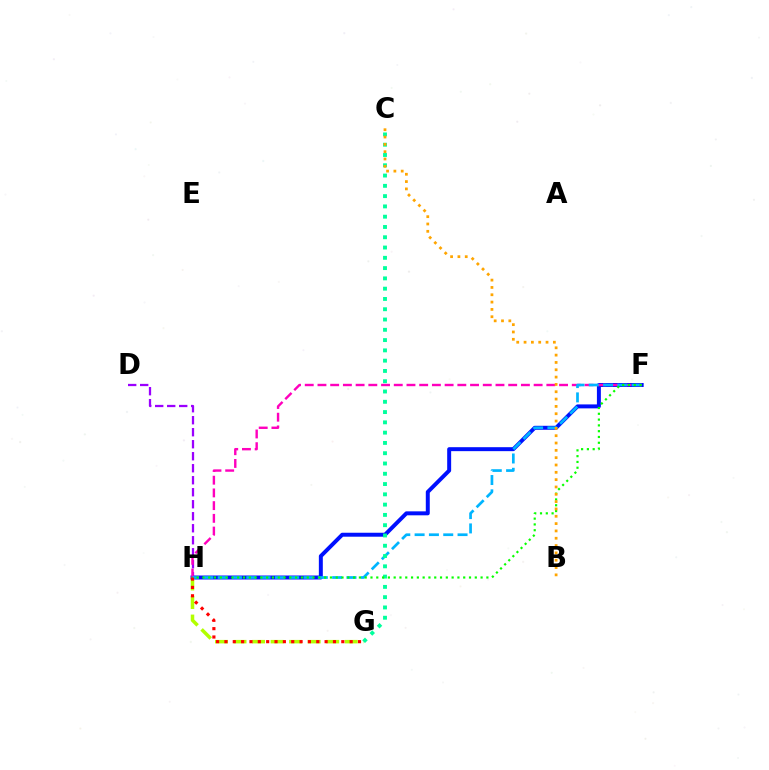{('D', 'H'): [{'color': '#9b00ff', 'line_style': 'dashed', 'thickness': 1.63}], ('F', 'H'): [{'color': '#0010ff', 'line_style': 'solid', 'thickness': 2.85}, {'color': '#ff00bd', 'line_style': 'dashed', 'thickness': 1.73}, {'color': '#00b5ff', 'line_style': 'dashed', 'thickness': 1.94}, {'color': '#08ff00', 'line_style': 'dotted', 'thickness': 1.57}], ('G', 'H'): [{'color': '#b3ff00', 'line_style': 'dashed', 'thickness': 2.52}, {'color': '#ff0000', 'line_style': 'dotted', 'thickness': 2.27}], ('C', 'G'): [{'color': '#00ff9d', 'line_style': 'dotted', 'thickness': 2.79}], ('B', 'C'): [{'color': '#ffa500', 'line_style': 'dotted', 'thickness': 1.99}]}